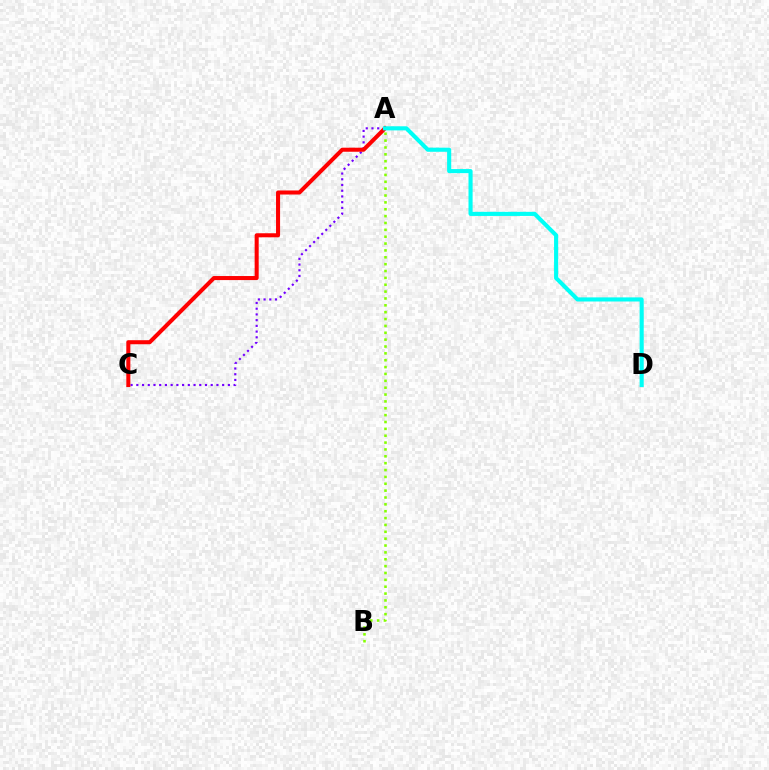{('A', 'B'): [{'color': '#84ff00', 'line_style': 'dotted', 'thickness': 1.86}], ('A', 'C'): [{'color': '#7200ff', 'line_style': 'dotted', 'thickness': 1.55}, {'color': '#ff0000', 'line_style': 'solid', 'thickness': 2.91}], ('A', 'D'): [{'color': '#00fff6', 'line_style': 'solid', 'thickness': 2.96}]}